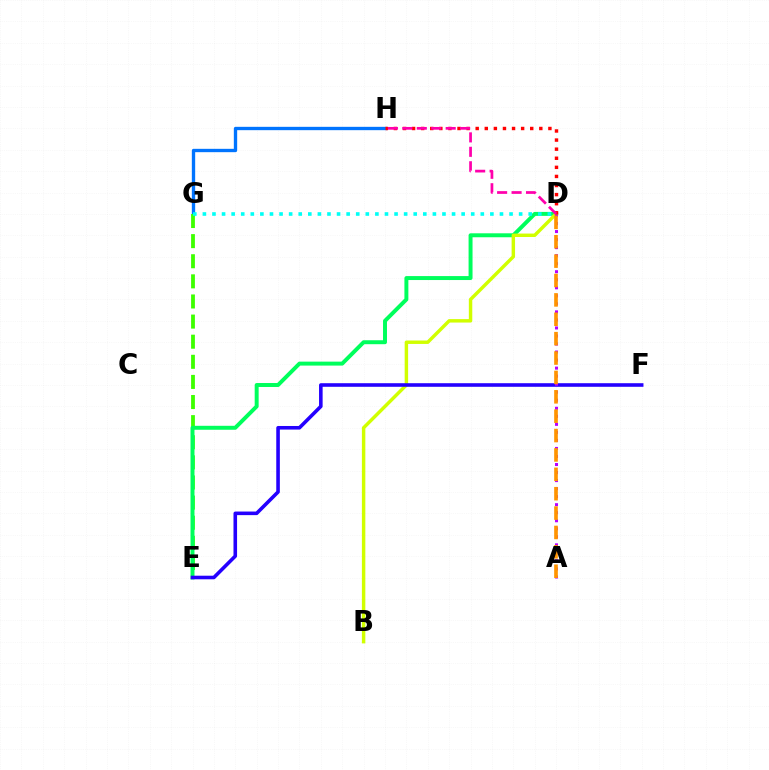{('G', 'H'): [{'color': '#0074ff', 'line_style': 'solid', 'thickness': 2.41}], ('E', 'G'): [{'color': '#3dff00', 'line_style': 'dashed', 'thickness': 2.73}], ('D', 'E'): [{'color': '#00ff5c', 'line_style': 'solid', 'thickness': 2.85}], ('D', 'G'): [{'color': '#00fff6', 'line_style': 'dotted', 'thickness': 2.6}], ('B', 'D'): [{'color': '#d1ff00', 'line_style': 'solid', 'thickness': 2.48}], ('E', 'F'): [{'color': '#2500ff', 'line_style': 'solid', 'thickness': 2.58}], ('A', 'D'): [{'color': '#b900ff', 'line_style': 'dotted', 'thickness': 2.18}, {'color': '#ff9400', 'line_style': 'dashed', 'thickness': 2.63}], ('D', 'H'): [{'color': '#ff0000', 'line_style': 'dotted', 'thickness': 2.47}, {'color': '#ff00ac', 'line_style': 'dashed', 'thickness': 1.96}]}